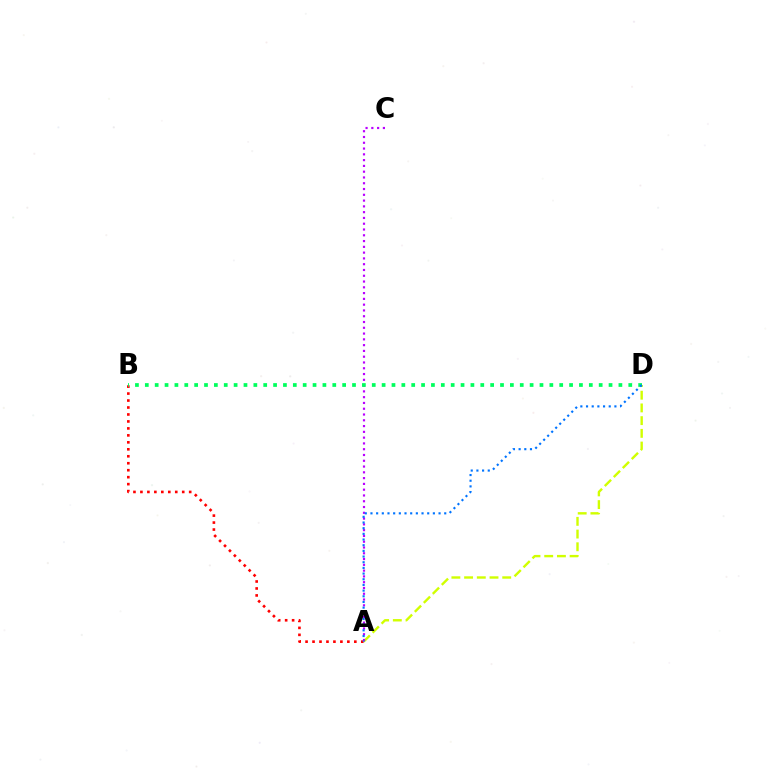{('A', 'B'): [{'color': '#ff0000', 'line_style': 'dotted', 'thickness': 1.89}], ('A', 'D'): [{'color': '#d1ff00', 'line_style': 'dashed', 'thickness': 1.73}, {'color': '#0074ff', 'line_style': 'dotted', 'thickness': 1.54}], ('A', 'C'): [{'color': '#b900ff', 'line_style': 'dotted', 'thickness': 1.57}], ('B', 'D'): [{'color': '#00ff5c', 'line_style': 'dotted', 'thickness': 2.68}]}